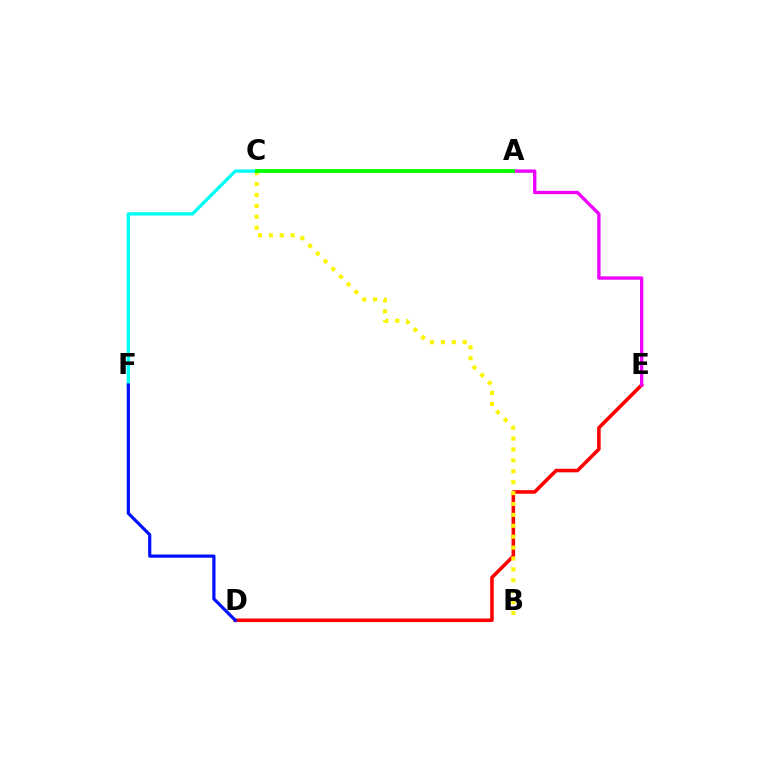{('D', 'E'): [{'color': '#ff0000', 'line_style': 'solid', 'thickness': 2.56}], ('B', 'C'): [{'color': '#fcf500', 'line_style': 'dotted', 'thickness': 2.96}], ('C', 'F'): [{'color': '#00fff6', 'line_style': 'solid', 'thickness': 2.39}], ('A', 'E'): [{'color': '#ee00ff', 'line_style': 'solid', 'thickness': 2.4}], ('A', 'C'): [{'color': '#08ff00', 'line_style': 'solid', 'thickness': 2.79}], ('D', 'F'): [{'color': '#0010ff', 'line_style': 'solid', 'thickness': 2.29}]}